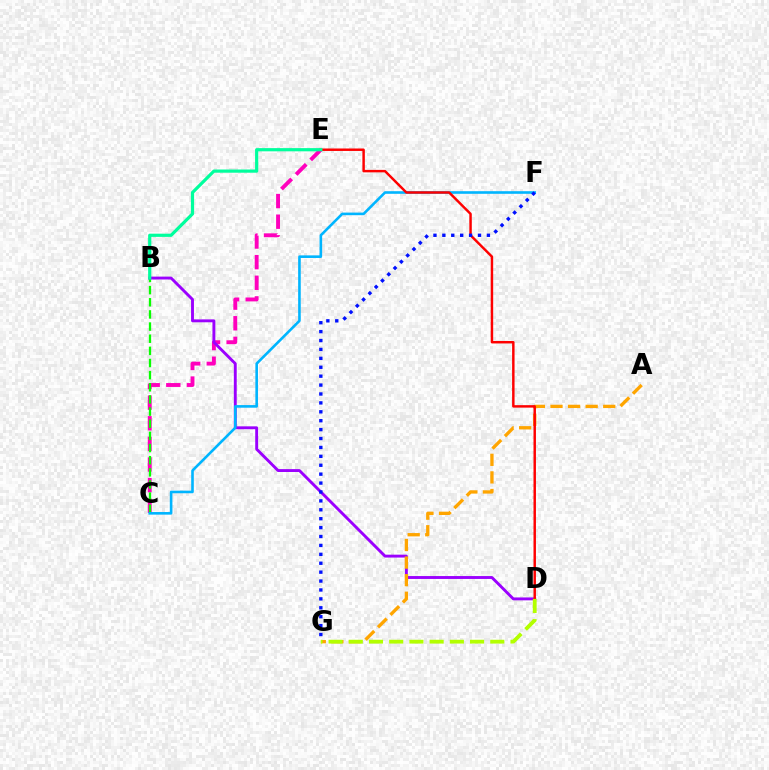{('C', 'E'): [{'color': '#ff00bd', 'line_style': 'dashed', 'thickness': 2.8}], ('B', 'C'): [{'color': '#08ff00', 'line_style': 'dashed', 'thickness': 1.65}], ('B', 'D'): [{'color': '#9b00ff', 'line_style': 'solid', 'thickness': 2.08}], ('A', 'G'): [{'color': '#ffa500', 'line_style': 'dashed', 'thickness': 2.39}], ('C', 'F'): [{'color': '#00b5ff', 'line_style': 'solid', 'thickness': 1.88}], ('D', 'E'): [{'color': '#ff0000', 'line_style': 'solid', 'thickness': 1.77}], ('D', 'G'): [{'color': '#b3ff00', 'line_style': 'dashed', 'thickness': 2.75}], ('F', 'G'): [{'color': '#0010ff', 'line_style': 'dotted', 'thickness': 2.42}], ('B', 'E'): [{'color': '#00ff9d', 'line_style': 'solid', 'thickness': 2.3}]}